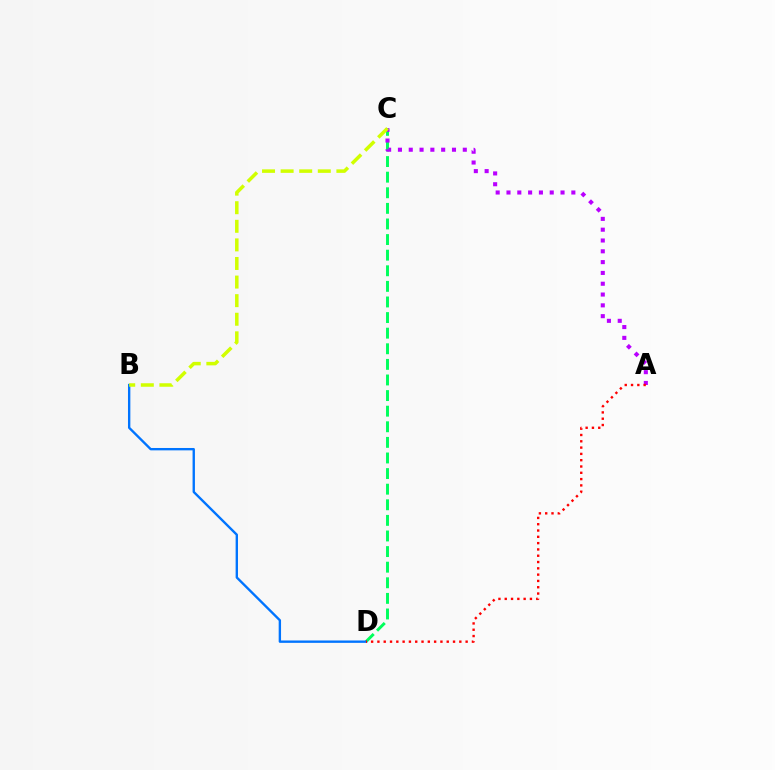{('C', 'D'): [{'color': '#00ff5c', 'line_style': 'dashed', 'thickness': 2.12}], ('B', 'D'): [{'color': '#0074ff', 'line_style': 'solid', 'thickness': 1.71}], ('A', 'C'): [{'color': '#b900ff', 'line_style': 'dotted', 'thickness': 2.94}], ('B', 'C'): [{'color': '#d1ff00', 'line_style': 'dashed', 'thickness': 2.53}], ('A', 'D'): [{'color': '#ff0000', 'line_style': 'dotted', 'thickness': 1.71}]}